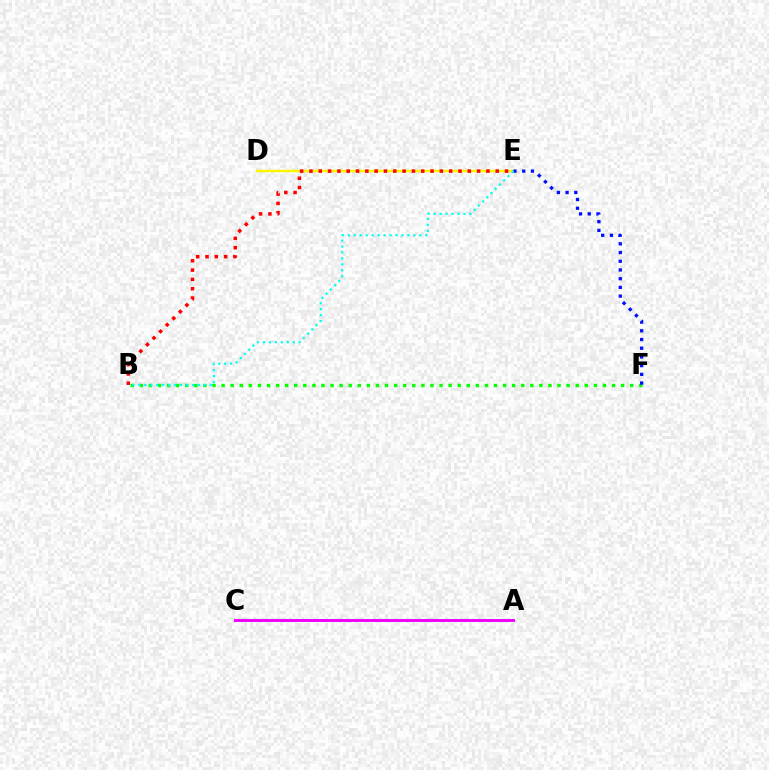{('D', 'E'): [{'color': '#fcf500', 'line_style': 'solid', 'thickness': 1.79}], ('B', 'F'): [{'color': '#08ff00', 'line_style': 'dotted', 'thickness': 2.47}], ('B', 'E'): [{'color': '#ff0000', 'line_style': 'dotted', 'thickness': 2.53}, {'color': '#00fff6', 'line_style': 'dotted', 'thickness': 1.62}], ('E', 'F'): [{'color': '#0010ff', 'line_style': 'dotted', 'thickness': 2.37}], ('A', 'C'): [{'color': '#ee00ff', 'line_style': 'solid', 'thickness': 2.1}]}